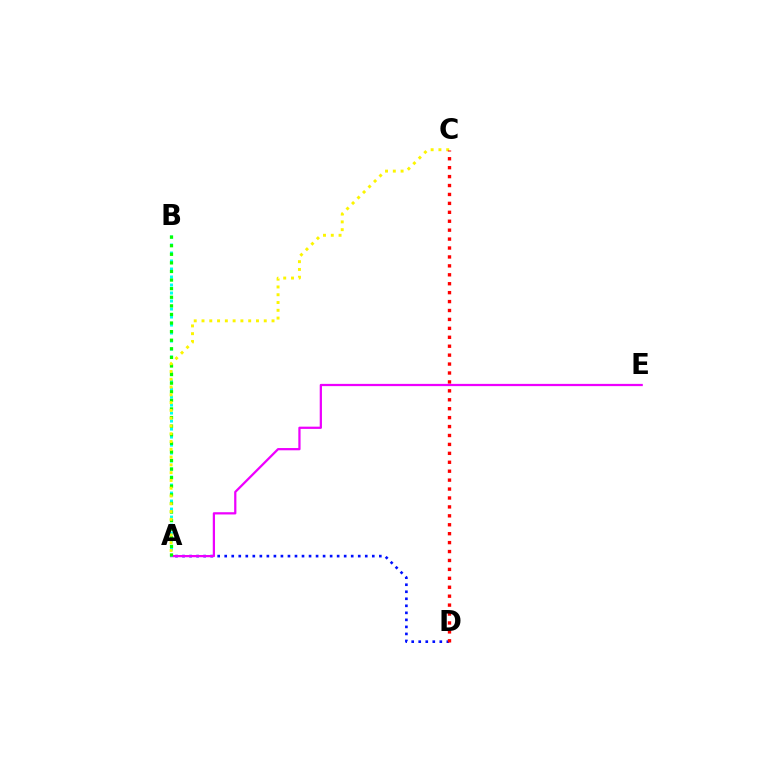{('A', 'D'): [{'color': '#0010ff', 'line_style': 'dotted', 'thickness': 1.91}], ('A', 'E'): [{'color': '#ee00ff', 'line_style': 'solid', 'thickness': 1.62}], ('A', 'B'): [{'color': '#00fff6', 'line_style': 'dotted', 'thickness': 2.17}, {'color': '#08ff00', 'line_style': 'dotted', 'thickness': 2.33}], ('A', 'C'): [{'color': '#fcf500', 'line_style': 'dotted', 'thickness': 2.11}], ('C', 'D'): [{'color': '#ff0000', 'line_style': 'dotted', 'thickness': 2.43}]}